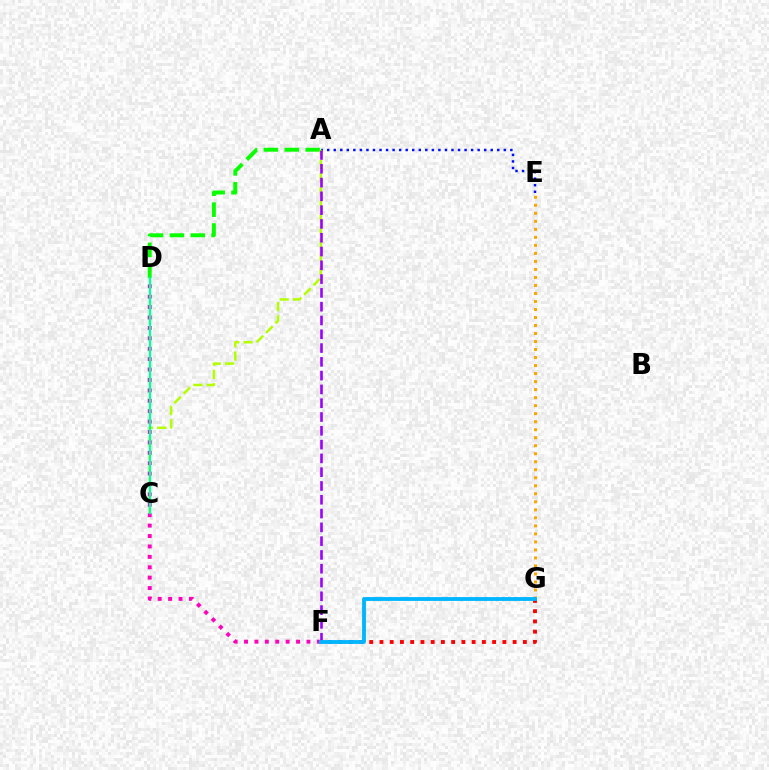{('A', 'E'): [{'color': '#0010ff', 'line_style': 'dotted', 'thickness': 1.78}], ('F', 'G'): [{'color': '#ff0000', 'line_style': 'dotted', 'thickness': 2.78}, {'color': '#00b5ff', 'line_style': 'solid', 'thickness': 2.76}], ('A', 'D'): [{'color': '#08ff00', 'line_style': 'dashed', 'thickness': 2.84}], ('E', 'G'): [{'color': '#ffa500', 'line_style': 'dotted', 'thickness': 2.18}], ('A', 'C'): [{'color': '#b3ff00', 'line_style': 'dashed', 'thickness': 1.8}], ('D', 'F'): [{'color': '#ff00bd', 'line_style': 'dotted', 'thickness': 2.83}], ('A', 'F'): [{'color': '#9b00ff', 'line_style': 'dashed', 'thickness': 1.87}], ('C', 'D'): [{'color': '#00ff9d', 'line_style': 'solid', 'thickness': 1.64}]}